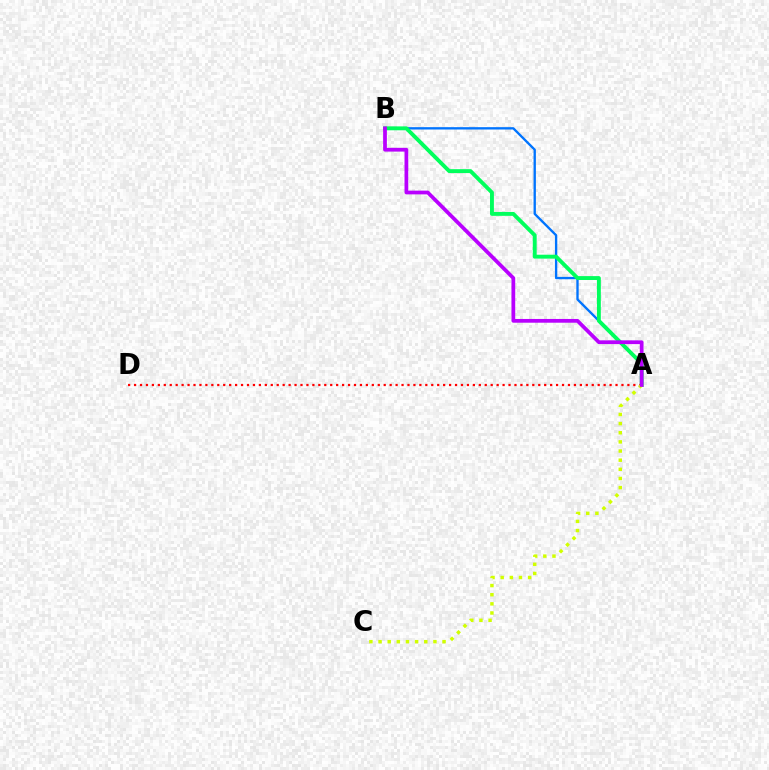{('A', 'B'): [{'color': '#0074ff', 'line_style': 'solid', 'thickness': 1.69}, {'color': '#00ff5c', 'line_style': 'solid', 'thickness': 2.81}, {'color': '#b900ff', 'line_style': 'solid', 'thickness': 2.7}], ('A', 'D'): [{'color': '#ff0000', 'line_style': 'dotted', 'thickness': 1.61}], ('A', 'C'): [{'color': '#d1ff00', 'line_style': 'dotted', 'thickness': 2.48}]}